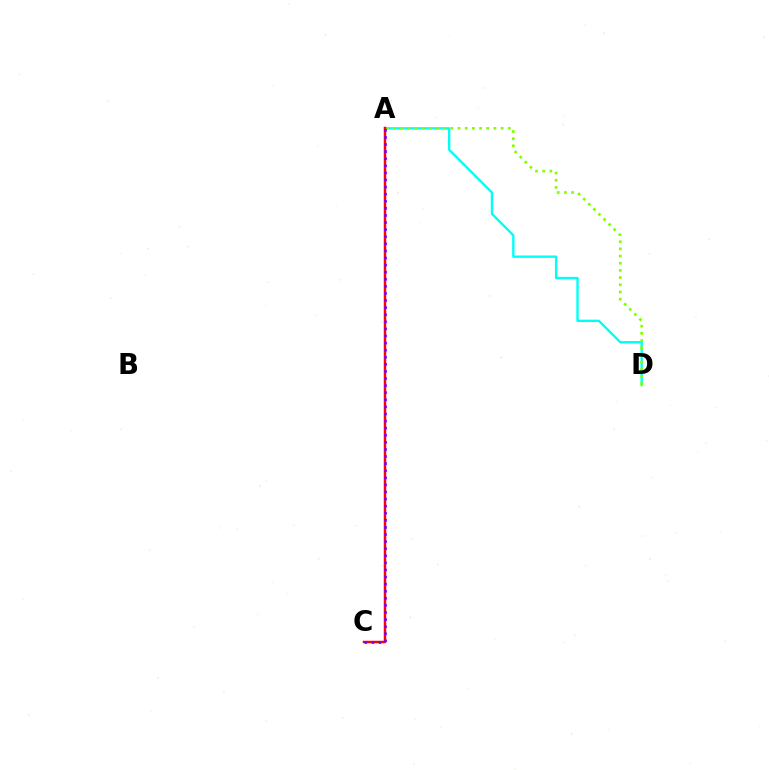{('A', 'D'): [{'color': '#00fff6', 'line_style': 'solid', 'thickness': 1.71}, {'color': '#84ff00', 'line_style': 'dotted', 'thickness': 1.95}], ('A', 'C'): [{'color': '#ff0000', 'line_style': 'solid', 'thickness': 1.78}, {'color': '#7200ff', 'line_style': 'dotted', 'thickness': 1.93}]}